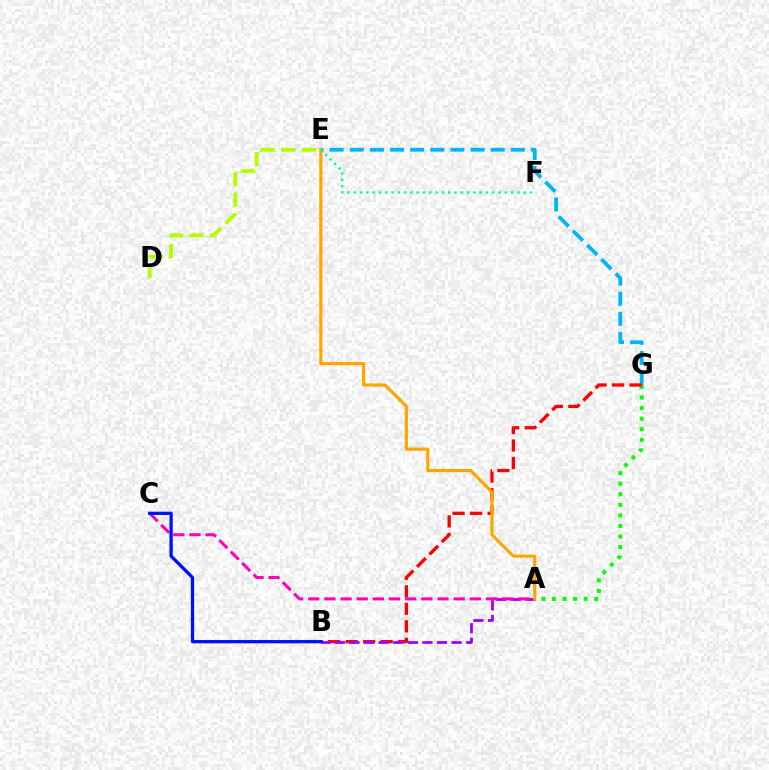{('A', 'G'): [{'color': '#08ff00', 'line_style': 'dotted', 'thickness': 2.87}], ('E', 'G'): [{'color': '#00b5ff', 'line_style': 'dashed', 'thickness': 2.74}], ('B', 'G'): [{'color': '#ff0000', 'line_style': 'dashed', 'thickness': 2.38}], ('A', 'B'): [{'color': '#9b00ff', 'line_style': 'dashed', 'thickness': 1.98}], ('D', 'E'): [{'color': '#b3ff00', 'line_style': 'dashed', 'thickness': 2.8}], ('A', 'C'): [{'color': '#ff00bd', 'line_style': 'dashed', 'thickness': 2.19}], ('B', 'C'): [{'color': '#0010ff', 'line_style': 'solid', 'thickness': 2.36}], ('A', 'E'): [{'color': '#ffa500', 'line_style': 'solid', 'thickness': 2.27}], ('E', 'F'): [{'color': '#00ff9d', 'line_style': 'dotted', 'thickness': 1.71}]}